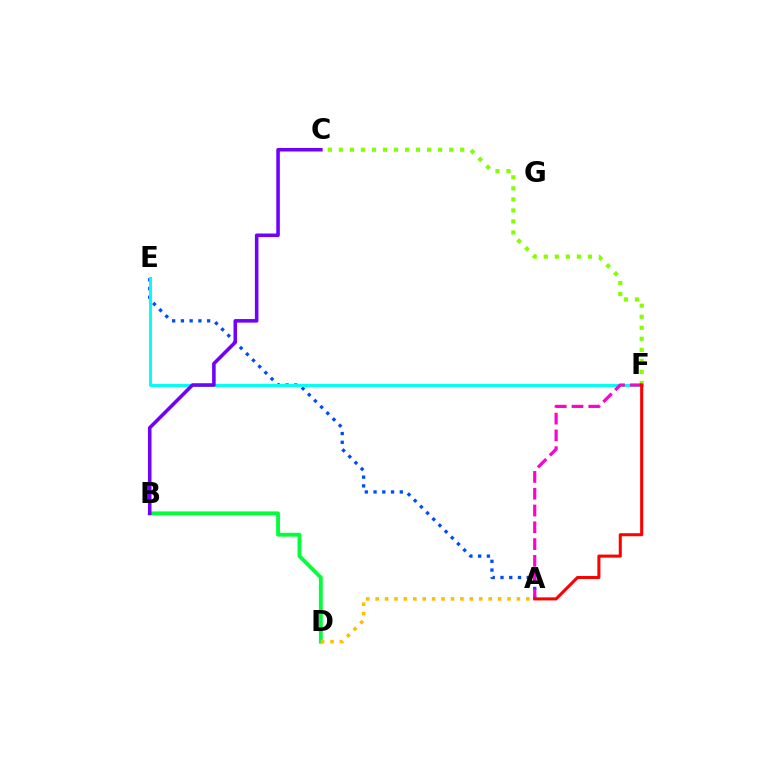{('B', 'D'): [{'color': '#00ff39', 'line_style': 'solid', 'thickness': 2.76}], ('A', 'E'): [{'color': '#004bff', 'line_style': 'dotted', 'thickness': 2.38}], ('E', 'F'): [{'color': '#00fff6', 'line_style': 'solid', 'thickness': 2.14}], ('C', 'F'): [{'color': '#84ff00', 'line_style': 'dotted', 'thickness': 3.0}], ('A', 'F'): [{'color': '#ff00cf', 'line_style': 'dashed', 'thickness': 2.28}, {'color': '#ff0000', 'line_style': 'solid', 'thickness': 2.19}], ('A', 'D'): [{'color': '#ffbd00', 'line_style': 'dotted', 'thickness': 2.56}], ('B', 'C'): [{'color': '#7200ff', 'line_style': 'solid', 'thickness': 2.56}]}